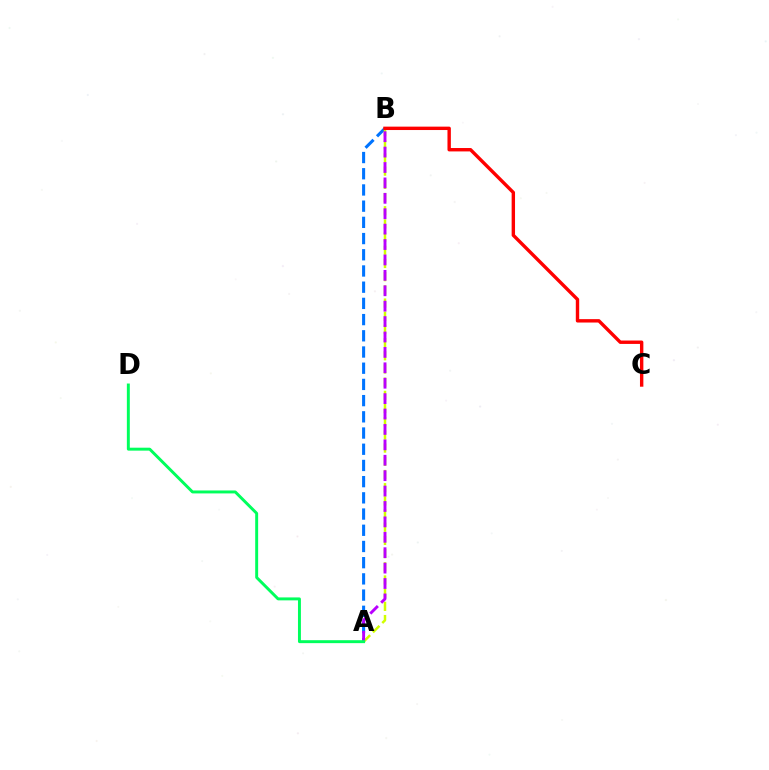{('A', 'B'): [{'color': '#0074ff', 'line_style': 'dashed', 'thickness': 2.2}, {'color': '#d1ff00', 'line_style': 'dashed', 'thickness': 1.79}, {'color': '#b900ff', 'line_style': 'dashed', 'thickness': 2.09}], ('A', 'D'): [{'color': '#00ff5c', 'line_style': 'solid', 'thickness': 2.12}], ('B', 'C'): [{'color': '#ff0000', 'line_style': 'solid', 'thickness': 2.45}]}